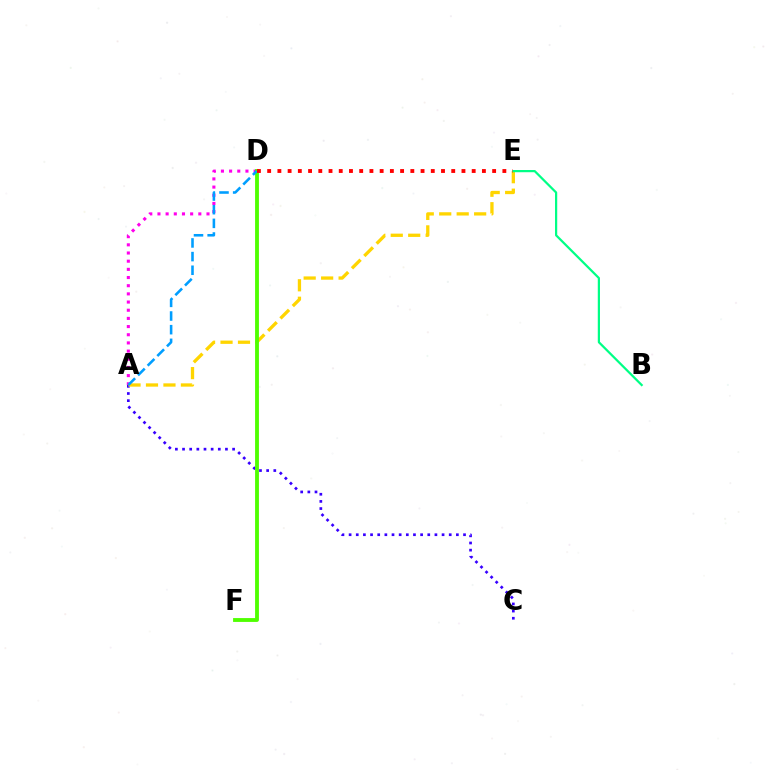{('A', 'C'): [{'color': '#3700ff', 'line_style': 'dotted', 'thickness': 1.94}], ('A', 'D'): [{'color': '#ff00ed', 'line_style': 'dotted', 'thickness': 2.22}, {'color': '#009eff', 'line_style': 'dashed', 'thickness': 1.86}], ('A', 'E'): [{'color': '#ffd500', 'line_style': 'dashed', 'thickness': 2.37}], ('B', 'E'): [{'color': '#00ff86', 'line_style': 'solid', 'thickness': 1.6}], ('D', 'F'): [{'color': '#4fff00', 'line_style': 'solid', 'thickness': 2.77}], ('D', 'E'): [{'color': '#ff0000', 'line_style': 'dotted', 'thickness': 2.78}]}